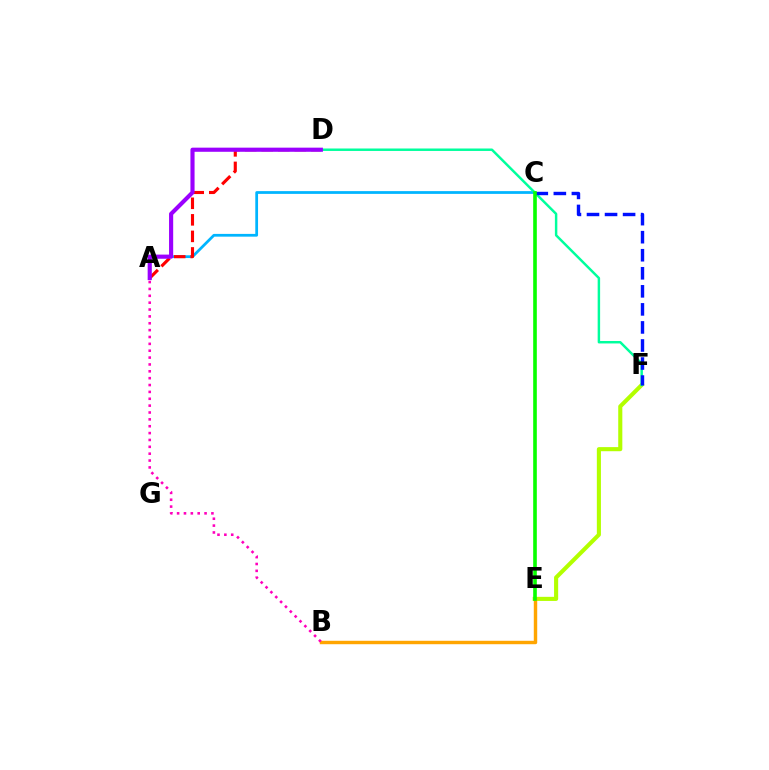{('E', 'F'): [{'color': '#b3ff00', 'line_style': 'solid', 'thickness': 2.95}], ('B', 'E'): [{'color': '#ffa500', 'line_style': 'solid', 'thickness': 2.47}], ('A', 'C'): [{'color': '#00b5ff', 'line_style': 'solid', 'thickness': 1.99}], ('D', 'F'): [{'color': '#00ff9d', 'line_style': 'solid', 'thickness': 1.77}], ('A', 'D'): [{'color': '#ff0000', 'line_style': 'dashed', 'thickness': 2.25}, {'color': '#9b00ff', 'line_style': 'solid', 'thickness': 2.98}], ('A', 'B'): [{'color': '#ff00bd', 'line_style': 'dotted', 'thickness': 1.86}], ('C', 'F'): [{'color': '#0010ff', 'line_style': 'dashed', 'thickness': 2.45}], ('C', 'E'): [{'color': '#08ff00', 'line_style': 'solid', 'thickness': 2.61}]}